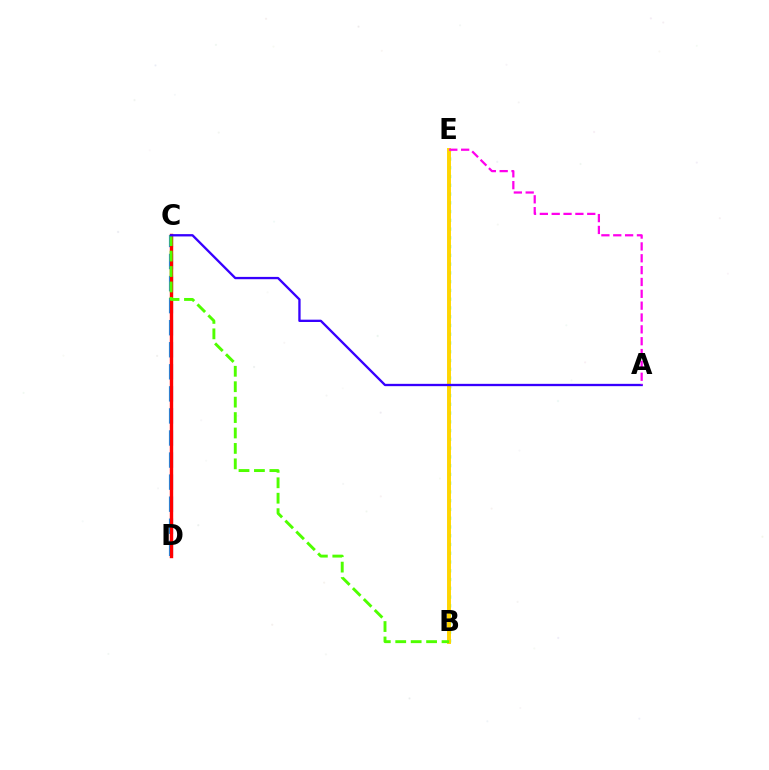{('B', 'E'): [{'color': '#00ff86', 'line_style': 'dotted', 'thickness': 2.38}, {'color': '#ffd500', 'line_style': 'solid', 'thickness': 2.83}], ('C', 'D'): [{'color': '#009eff', 'line_style': 'dashed', 'thickness': 3.0}, {'color': '#ff0000', 'line_style': 'solid', 'thickness': 2.45}], ('B', 'C'): [{'color': '#4fff00', 'line_style': 'dashed', 'thickness': 2.1}], ('A', 'C'): [{'color': '#3700ff', 'line_style': 'solid', 'thickness': 1.67}], ('A', 'E'): [{'color': '#ff00ed', 'line_style': 'dashed', 'thickness': 1.61}]}